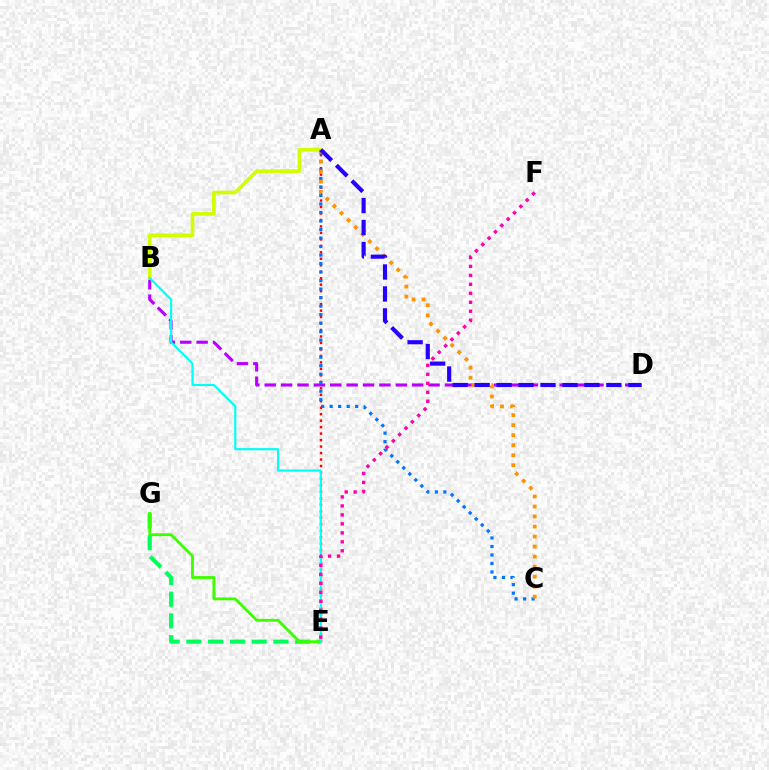{('A', 'E'): [{'color': '#ff0000', 'line_style': 'dotted', 'thickness': 1.76}], ('B', 'D'): [{'color': '#b900ff', 'line_style': 'dashed', 'thickness': 2.23}], ('E', 'G'): [{'color': '#00ff5c', 'line_style': 'dashed', 'thickness': 2.96}, {'color': '#3dff00', 'line_style': 'solid', 'thickness': 2.04}], ('A', 'B'): [{'color': '#d1ff00', 'line_style': 'solid', 'thickness': 2.61}], ('A', 'C'): [{'color': '#0074ff', 'line_style': 'dotted', 'thickness': 2.31}, {'color': '#ff9400', 'line_style': 'dotted', 'thickness': 2.72}], ('A', 'D'): [{'color': '#2500ff', 'line_style': 'dashed', 'thickness': 2.98}], ('B', 'E'): [{'color': '#00fff6', 'line_style': 'solid', 'thickness': 1.55}], ('E', 'F'): [{'color': '#ff00ac', 'line_style': 'dotted', 'thickness': 2.44}]}